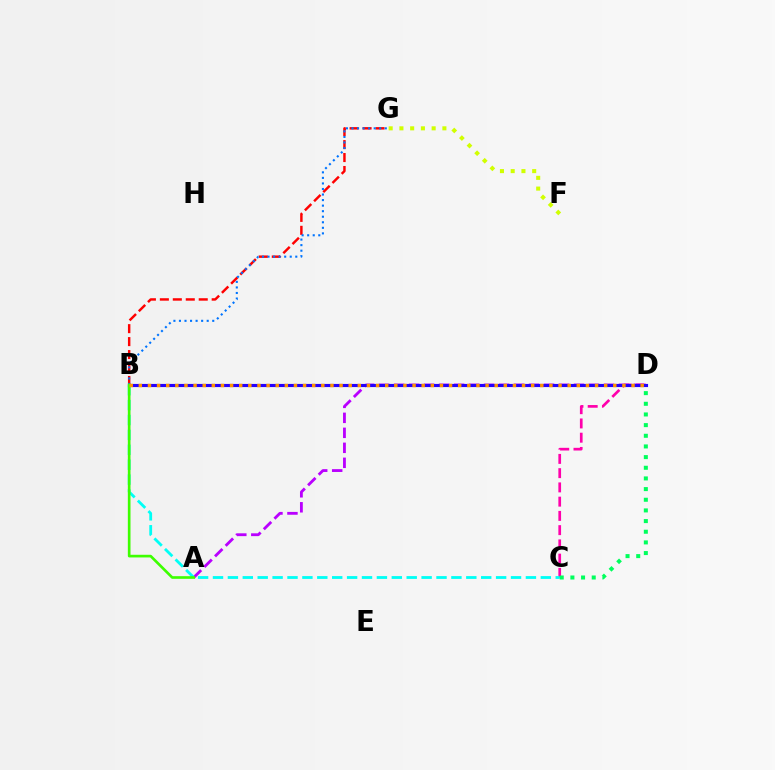{('F', 'G'): [{'color': '#d1ff00', 'line_style': 'dotted', 'thickness': 2.92}], ('A', 'D'): [{'color': '#b900ff', 'line_style': 'dashed', 'thickness': 2.04}], ('B', 'G'): [{'color': '#ff0000', 'line_style': 'dashed', 'thickness': 1.76}, {'color': '#0074ff', 'line_style': 'dotted', 'thickness': 1.51}], ('C', 'D'): [{'color': '#ff00ac', 'line_style': 'dashed', 'thickness': 1.94}, {'color': '#00ff5c', 'line_style': 'dotted', 'thickness': 2.9}], ('B', 'D'): [{'color': '#2500ff', 'line_style': 'solid', 'thickness': 2.25}, {'color': '#ff9400', 'line_style': 'dotted', 'thickness': 2.48}], ('B', 'C'): [{'color': '#00fff6', 'line_style': 'dashed', 'thickness': 2.02}], ('A', 'B'): [{'color': '#3dff00', 'line_style': 'solid', 'thickness': 1.91}]}